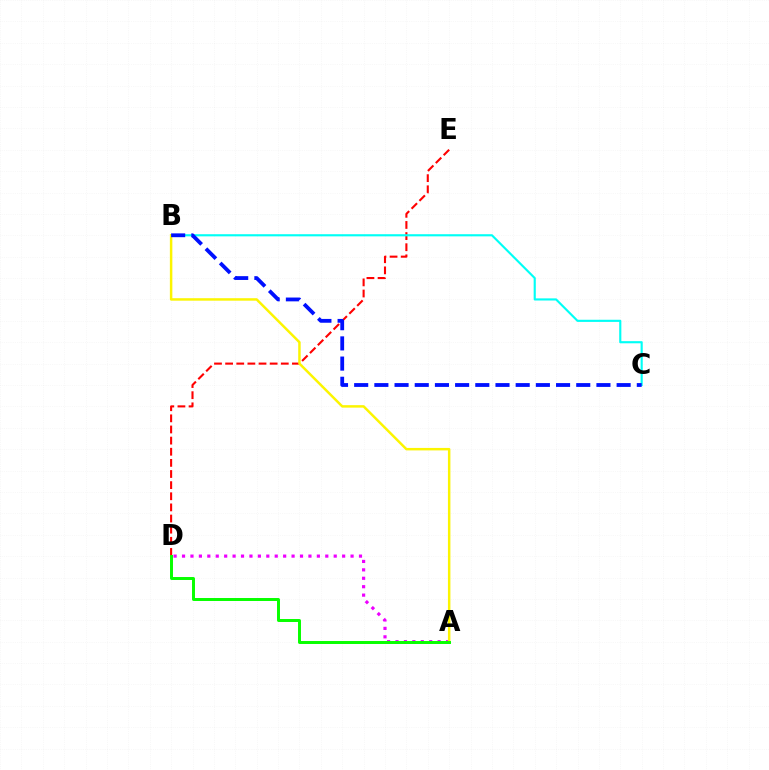{('D', 'E'): [{'color': '#ff0000', 'line_style': 'dashed', 'thickness': 1.51}], ('B', 'C'): [{'color': '#00fff6', 'line_style': 'solid', 'thickness': 1.54}, {'color': '#0010ff', 'line_style': 'dashed', 'thickness': 2.74}], ('A', 'D'): [{'color': '#ee00ff', 'line_style': 'dotted', 'thickness': 2.29}, {'color': '#08ff00', 'line_style': 'solid', 'thickness': 2.14}], ('A', 'B'): [{'color': '#fcf500', 'line_style': 'solid', 'thickness': 1.78}]}